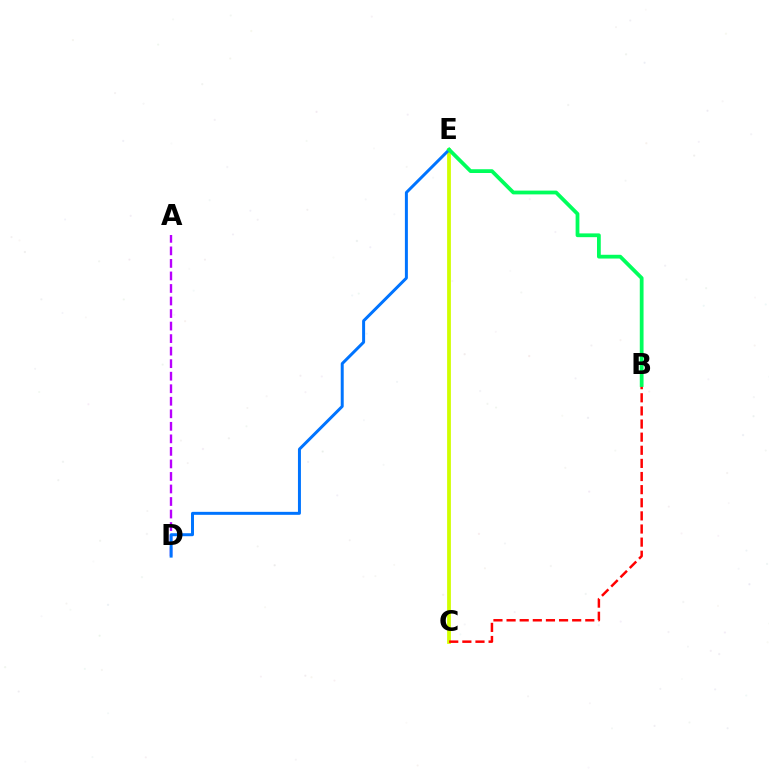{('A', 'D'): [{'color': '#b900ff', 'line_style': 'dashed', 'thickness': 1.7}], ('C', 'E'): [{'color': '#d1ff00', 'line_style': 'solid', 'thickness': 2.73}], ('D', 'E'): [{'color': '#0074ff', 'line_style': 'solid', 'thickness': 2.15}], ('B', 'C'): [{'color': '#ff0000', 'line_style': 'dashed', 'thickness': 1.78}], ('B', 'E'): [{'color': '#00ff5c', 'line_style': 'solid', 'thickness': 2.71}]}